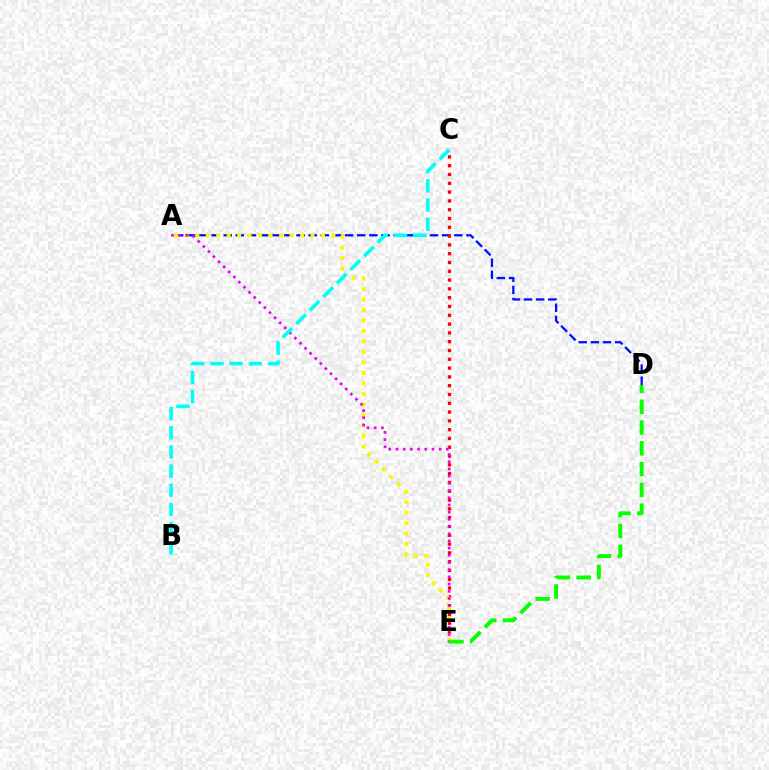{('A', 'D'): [{'color': '#0010ff', 'line_style': 'dashed', 'thickness': 1.65}], ('C', 'E'): [{'color': '#ff0000', 'line_style': 'dotted', 'thickness': 2.39}], ('A', 'E'): [{'color': '#fcf500', 'line_style': 'dotted', 'thickness': 2.85}, {'color': '#ee00ff', 'line_style': 'dotted', 'thickness': 1.96}], ('D', 'E'): [{'color': '#08ff00', 'line_style': 'dashed', 'thickness': 2.83}], ('B', 'C'): [{'color': '#00fff6', 'line_style': 'dashed', 'thickness': 2.6}]}